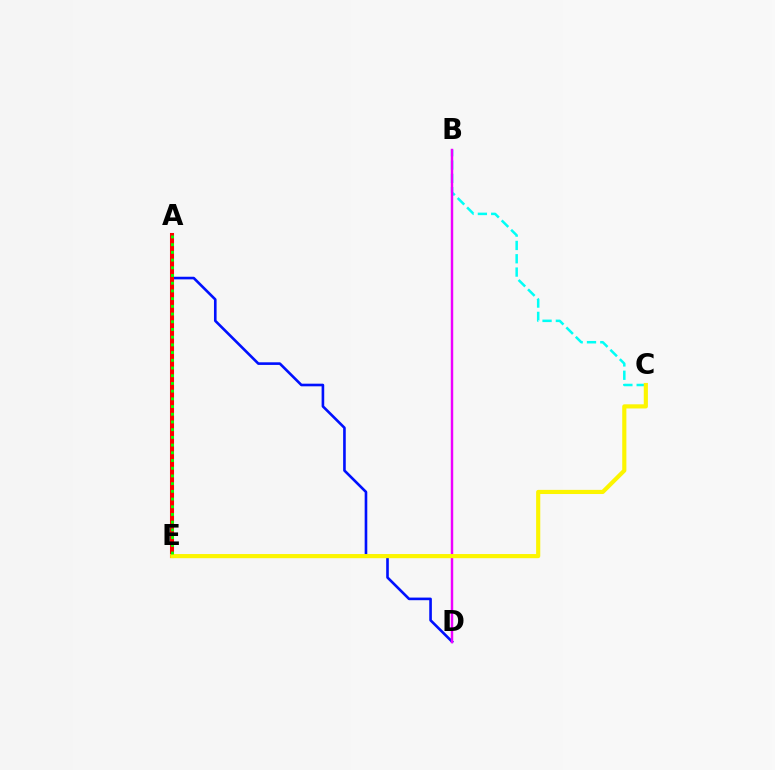{('B', 'C'): [{'color': '#00fff6', 'line_style': 'dashed', 'thickness': 1.81}], ('A', 'D'): [{'color': '#0010ff', 'line_style': 'solid', 'thickness': 1.89}], ('B', 'D'): [{'color': '#ee00ff', 'line_style': 'solid', 'thickness': 1.76}], ('A', 'E'): [{'color': '#ff0000', 'line_style': 'solid', 'thickness': 2.92}, {'color': '#08ff00', 'line_style': 'dotted', 'thickness': 2.09}], ('C', 'E'): [{'color': '#fcf500', 'line_style': 'solid', 'thickness': 2.98}]}